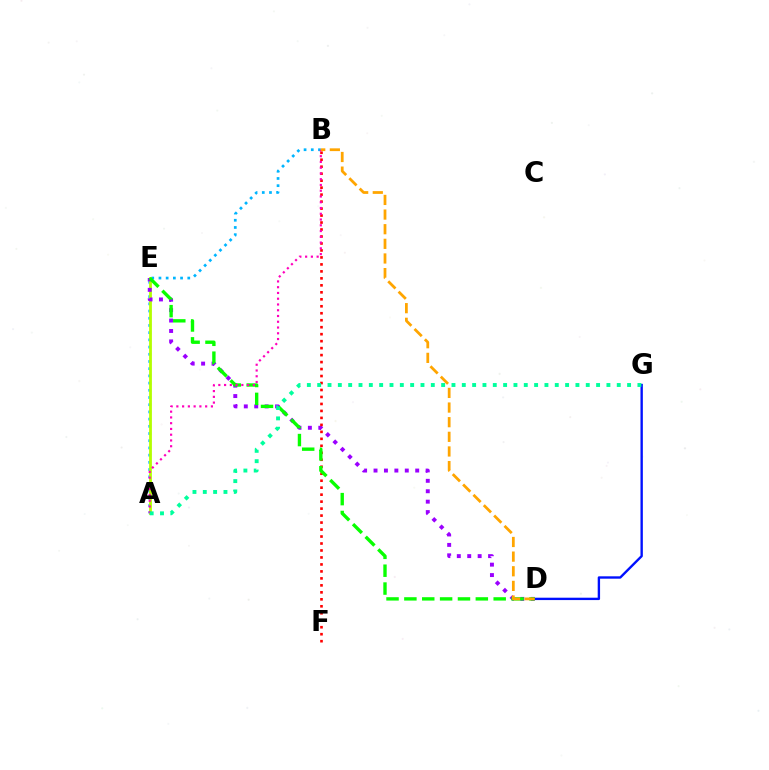{('A', 'B'): [{'color': '#00b5ff', 'line_style': 'dotted', 'thickness': 1.96}, {'color': '#ff00bd', 'line_style': 'dotted', 'thickness': 1.56}], ('A', 'E'): [{'color': '#b3ff00', 'line_style': 'solid', 'thickness': 2.01}], ('D', 'E'): [{'color': '#9b00ff', 'line_style': 'dotted', 'thickness': 2.83}, {'color': '#08ff00', 'line_style': 'dashed', 'thickness': 2.43}], ('D', 'G'): [{'color': '#0010ff', 'line_style': 'solid', 'thickness': 1.71}], ('B', 'F'): [{'color': '#ff0000', 'line_style': 'dotted', 'thickness': 1.9}], ('B', 'D'): [{'color': '#ffa500', 'line_style': 'dashed', 'thickness': 1.99}], ('A', 'G'): [{'color': '#00ff9d', 'line_style': 'dotted', 'thickness': 2.81}]}